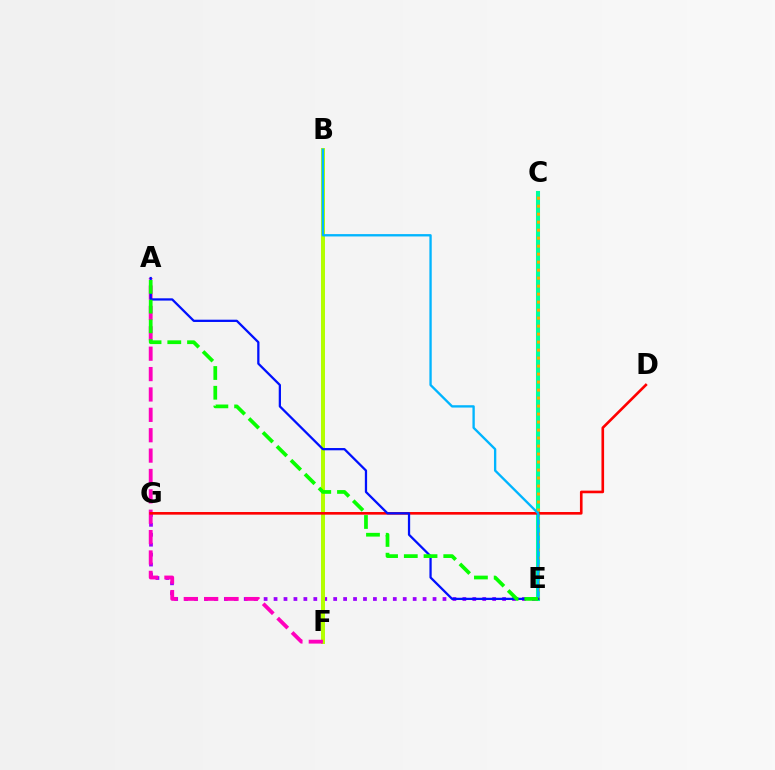{('E', 'G'): [{'color': '#9b00ff', 'line_style': 'dotted', 'thickness': 2.7}], ('C', 'E'): [{'color': '#00ff9d', 'line_style': 'solid', 'thickness': 2.92}, {'color': '#ffa500', 'line_style': 'dotted', 'thickness': 2.17}], ('B', 'F'): [{'color': '#b3ff00', 'line_style': 'solid', 'thickness': 2.86}], ('A', 'F'): [{'color': '#ff00bd', 'line_style': 'dashed', 'thickness': 2.77}], ('D', 'G'): [{'color': '#ff0000', 'line_style': 'solid', 'thickness': 1.89}], ('B', 'E'): [{'color': '#00b5ff', 'line_style': 'solid', 'thickness': 1.68}], ('A', 'E'): [{'color': '#0010ff', 'line_style': 'solid', 'thickness': 1.63}, {'color': '#08ff00', 'line_style': 'dashed', 'thickness': 2.68}]}